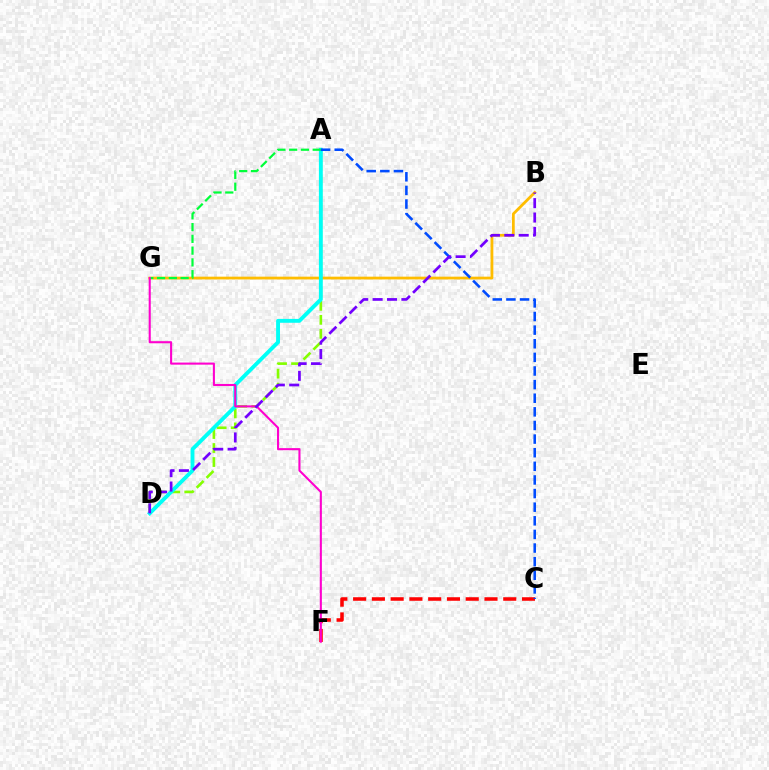{('B', 'G'): [{'color': '#ffbd00', 'line_style': 'solid', 'thickness': 2.0}], ('A', 'D'): [{'color': '#84ff00', 'line_style': 'dashed', 'thickness': 1.9}, {'color': '#00fff6', 'line_style': 'solid', 'thickness': 2.79}], ('C', 'F'): [{'color': '#ff0000', 'line_style': 'dashed', 'thickness': 2.55}], ('A', 'G'): [{'color': '#00ff39', 'line_style': 'dashed', 'thickness': 1.6}], ('A', 'C'): [{'color': '#004bff', 'line_style': 'dashed', 'thickness': 1.85}], ('F', 'G'): [{'color': '#ff00cf', 'line_style': 'solid', 'thickness': 1.5}], ('B', 'D'): [{'color': '#7200ff', 'line_style': 'dashed', 'thickness': 1.95}]}